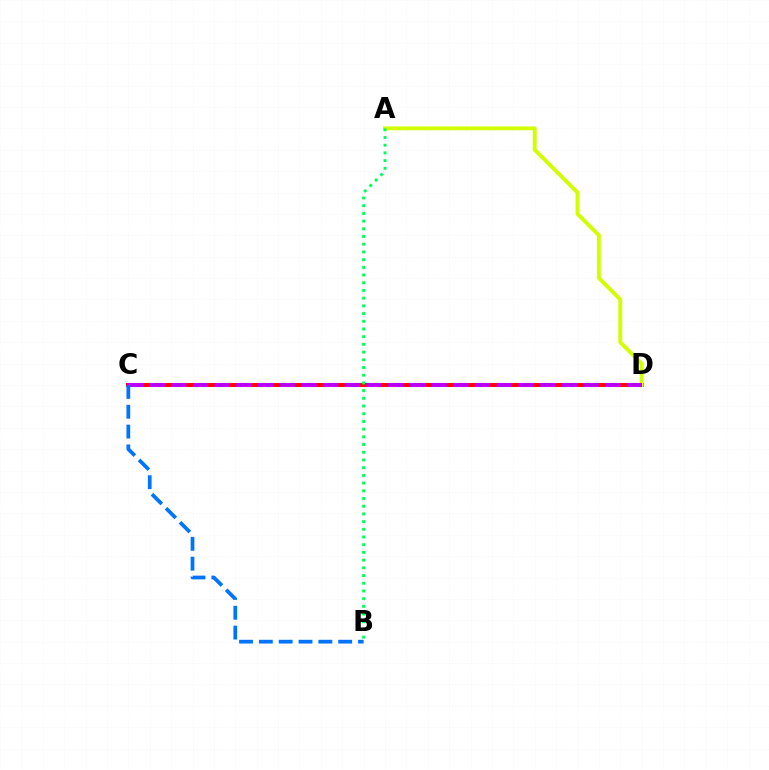{('C', 'D'): [{'color': '#ff0000', 'line_style': 'solid', 'thickness': 2.86}, {'color': '#b900ff', 'line_style': 'dashed', 'thickness': 2.95}], ('A', 'D'): [{'color': '#d1ff00', 'line_style': 'solid', 'thickness': 2.8}], ('A', 'B'): [{'color': '#00ff5c', 'line_style': 'dotted', 'thickness': 2.09}], ('B', 'C'): [{'color': '#0074ff', 'line_style': 'dashed', 'thickness': 2.69}]}